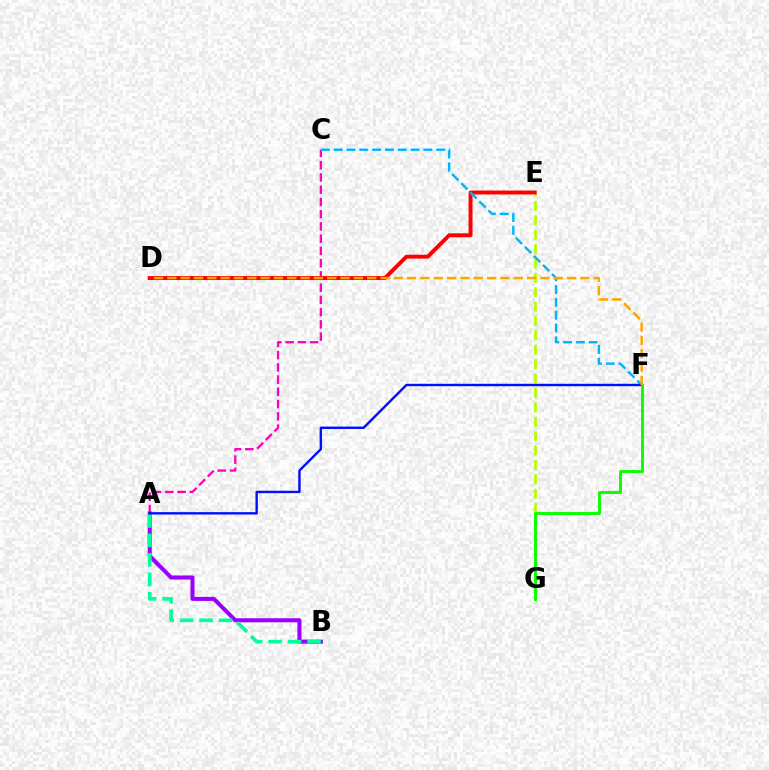{('A', 'B'): [{'color': '#9b00ff', 'line_style': 'solid', 'thickness': 2.92}, {'color': '#00ff9d', 'line_style': 'dashed', 'thickness': 2.64}], ('E', 'G'): [{'color': '#b3ff00', 'line_style': 'dashed', 'thickness': 1.96}], ('A', 'C'): [{'color': '#ff00bd', 'line_style': 'dashed', 'thickness': 1.66}], ('D', 'E'): [{'color': '#ff0000', 'line_style': 'solid', 'thickness': 2.82}], ('C', 'F'): [{'color': '#00b5ff', 'line_style': 'dashed', 'thickness': 1.74}], ('A', 'F'): [{'color': '#0010ff', 'line_style': 'solid', 'thickness': 1.73}], ('F', 'G'): [{'color': '#08ff00', 'line_style': 'solid', 'thickness': 2.09}], ('D', 'F'): [{'color': '#ffa500', 'line_style': 'dashed', 'thickness': 1.81}]}